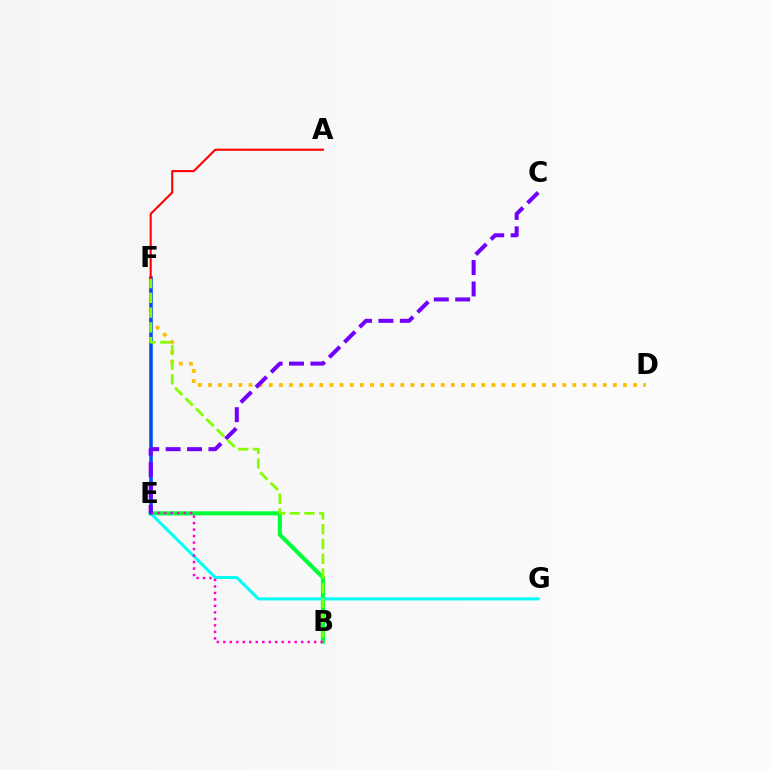{('B', 'E'): [{'color': '#00ff39', 'line_style': 'solid', 'thickness': 2.94}, {'color': '#ff00cf', 'line_style': 'dotted', 'thickness': 1.76}], ('D', 'F'): [{'color': '#ffbd00', 'line_style': 'dotted', 'thickness': 2.75}], ('E', 'G'): [{'color': '#00fff6', 'line_style': 'solid', 'thickness': 2.18}], ('E', 'F'): [{'color': '#004bff', 'line_style': 'solid', 'thickness': 2.54}], ('C', 'E'): [{'color': '#7200ff', 'line_style': 'dashed', 'thickness': 2.91}], ('B', 'F'): [{'color': '#84ff00', 'line_style': 'dashed', 'thickness': 2.0}], ('A', 'F'): [{'color': '#ff0000', 'line_style': 'solid', 'thickness': 1.51}]}